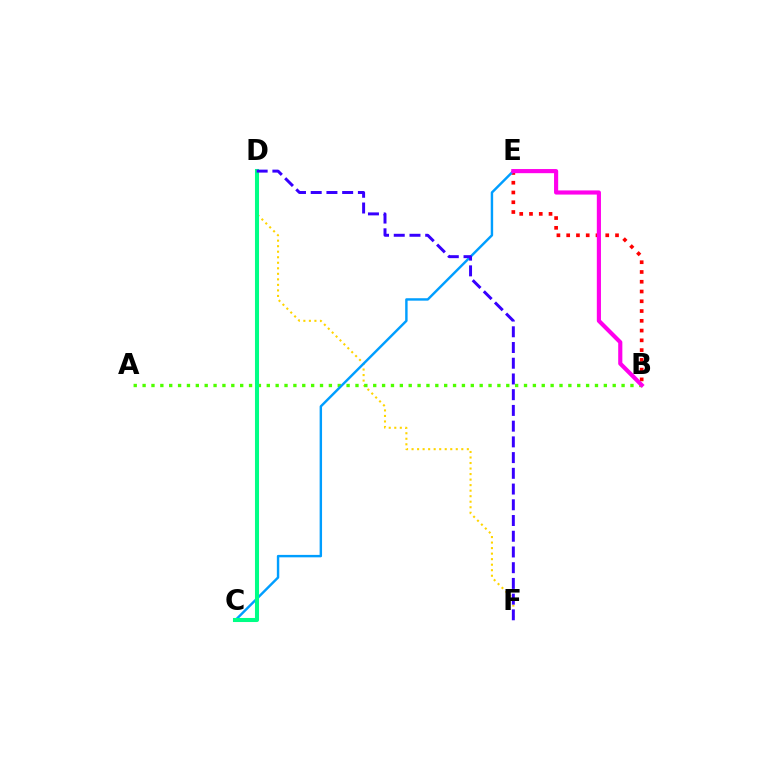{('D', 'F'): [{'color': '#ffd500', 'line_style': 'dotted', 'thickness': 1.5}, {'color': '#3700ff', 'line_style': 'dashed', 'thickness': 2.14}], ('A', 'B'): [{'color': '#4fff00', 'line_style': 'dotted', 'thickness': 2.41}], ('B', 'E'): [{'color': '#ff0000', 'line_style': 'dotted', 'thickness': 2.65}, {'color': '#ff00ed', 'line_style': 'solid', 'thickness': 2.98}], ('C', 'E'): [{'color': '#009eff', 'line_style': 'solid', 'thickness': 1.75}], ('C', 'D'): [{'color': '#00ff86', 'line_style': 'solid', 'thickness': 2.93}]}